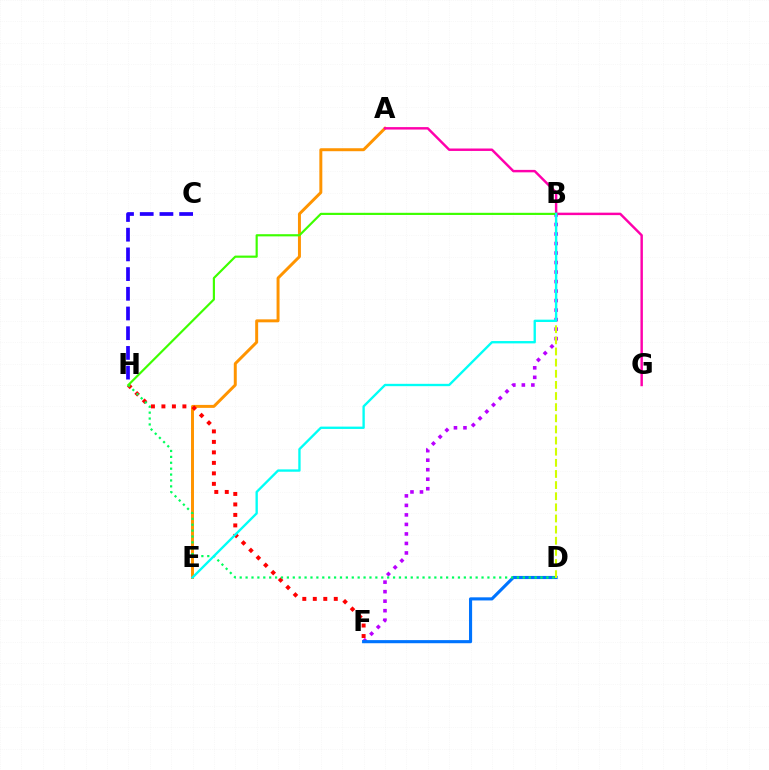{('A', 'E'): [{'color': '#ff9400', 'line_style': 'solid', 'thickness': 2.14}], ('C', 'H'): [{'color': '#2500ff', 'line_style': 'dashed', 'thickness': 2.68}], ('B', 'F'): [{'color': '#b900ff', 'line_style': 'dotted', 'thickness': 2.58}], ('F', 'H'): [{'color': '#ff0000', 'line_style': 'dotted', 'thickness': 2.85}], ('D', 'F'): [{'color': '#0074ff', 'line_style': 'solid', 'thickness': 2.24}], ('D', 'H'): [{'color': '#00ff5c', 'line_style': 'dotted', 'thickness': 1.6}], ('A', 'G'): [{'color': '#ff00ac', 'line_style': 'solid', 'thickness': 1.76}], ('B', 'D'): [{'color': '#d1ff00', 'line_style': 'dashed', 'thickness': 1.51}], ('B', 'H'): [{'color': '#3dff00', 'line_style': 'solid', 'thickness': 1.56}], ('B', 'E'): [{'color': '#00fff6', 'line_style': 'solid', 'thickness': 1.69}]}